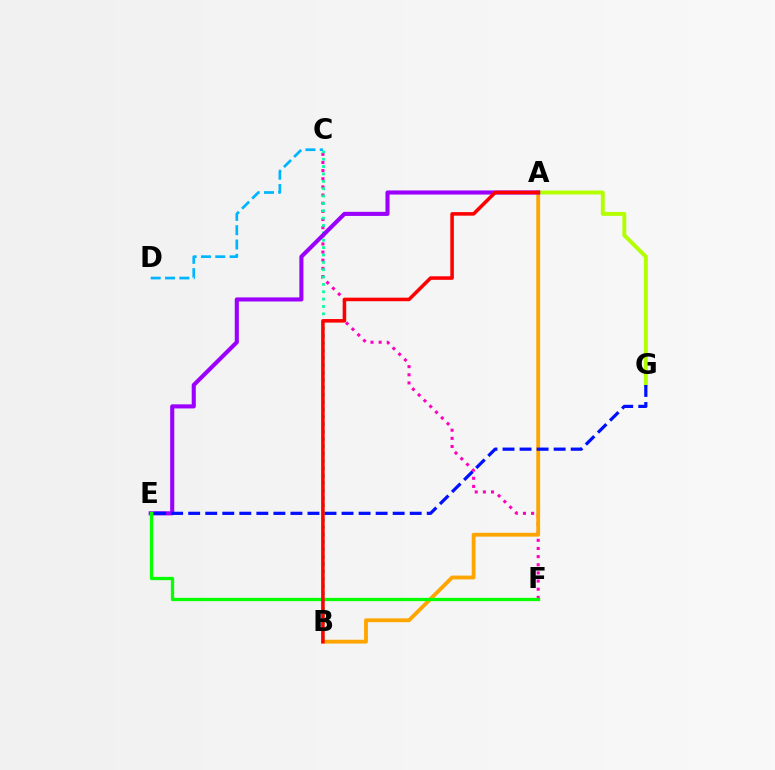{('A', 'G'): [{'color': '#b3ff00', 'line_style': 'solid', 'thickness': 2.81}], ('C', 'F'): [{'color': '#ff00bd', 'line_style': 'dotted', 'thickness': 2.21}], ('B', 'C'): [{'color': '#00ff9d', 'line_style': 'dotted', 'thickness': 2.0}], ('A', 'B'): [{'color': '#ffa500', 'line_style': 'solid', 'thickness': 2.76}, {'color': '#ff0000', 'line_style': 'solid', 'thickness': 2.56}], ('A', 'E'): [{'color': '#9b00ff', 'line_style': 'solid', 'thickness': 2.95}], ('E', 'G'): [{'color': '#0010ff', 'line_style': 'dashed', 'thickness': 2.31}], ('C', 'D'): [{'color': '#00b5ff', 'line_style': 'dashed', 'thickness': 1.95}], ('E', 'F'): [{'color': '#08ff00', 'line_style': 'solid', 'thickness': 2.36}]}